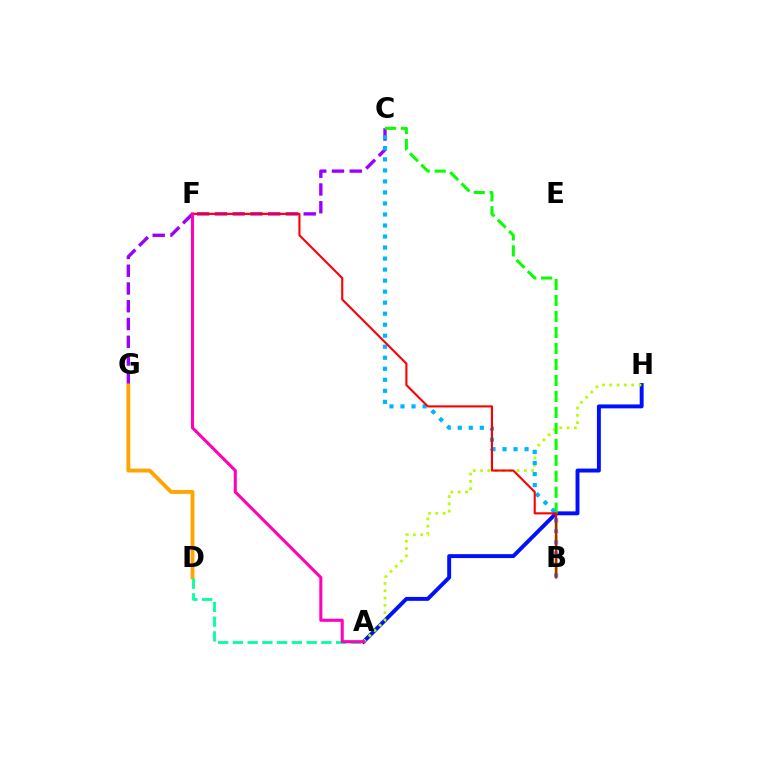{('D', 'G'): [{'color': '#ffa500', 'line_style': 'solid', 'thickness': 2.77}], ('A', 'H'): [{'color': '#0010ff', 'line_style': 'solid', 'thickness': 2.82}, {'color': '#b3ff00', 'line_style': 'dotted', 'thickness': 1.98}], ('C', 'G'): [{'color': '#9b00ff', 'line_style': 'dashed', 'thickness': 2.41}], ('B', 'C'): [{'color': '#08ff00', 'line_style': 'dashed', 'thickness': 2.17}, {'color': '#00b5ff', 'line_style': 'dotted', 'thickness': 2.99}], ('A', 'D'): [{'color': '#00ff9d', 'line_style': 'dashed', 'thickness': 2.0}], ('B', 'F'): [{'color': '#ff0000', 'line_style': 'solid', 'thickness': 1.52}], ('A', 'F'): [{'color': '#ff00bd', 'line_style': 'solid', 'thickness': 2.2}]}